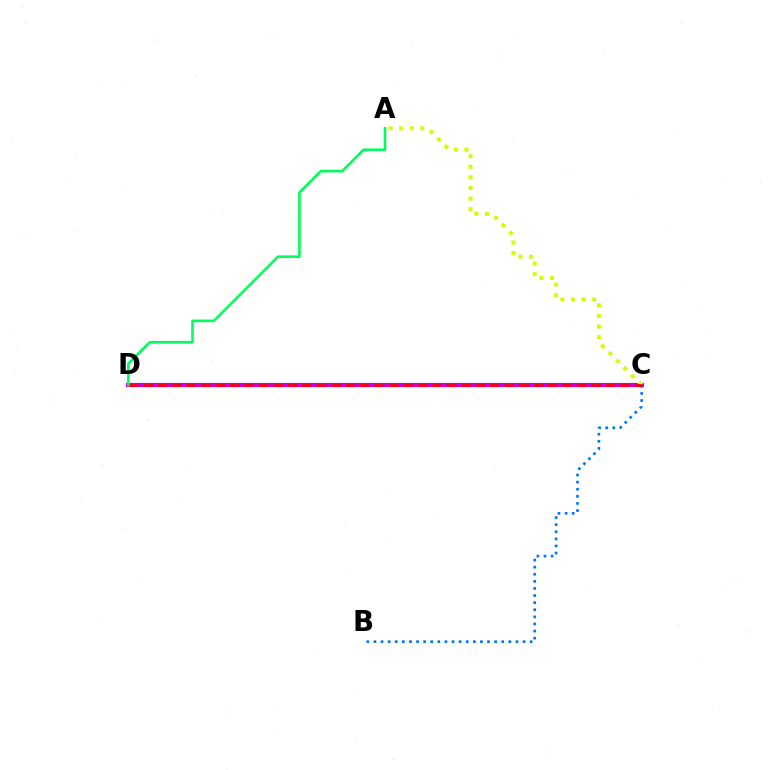{('C', 'D'): [{'color': '#b900ff', 'line_style': 'solid', 'thickness': 2.99}, {'color': '#ff0000', 'line_style': 'dashed', 'thickness': 1.96}], ('B', 'C'): [{'color': '#0074ff', 'line_style': 'dotted', 'thickness': 1.93}], ('A', 'C'): [{'color': '#d1ff00', 'line_style': 'dotted', 'thickness': 2.88}], ('A', 'D'): [{'color': '#00ff5c', 'line_style': 'solid', 'thickness': 1.87}]}